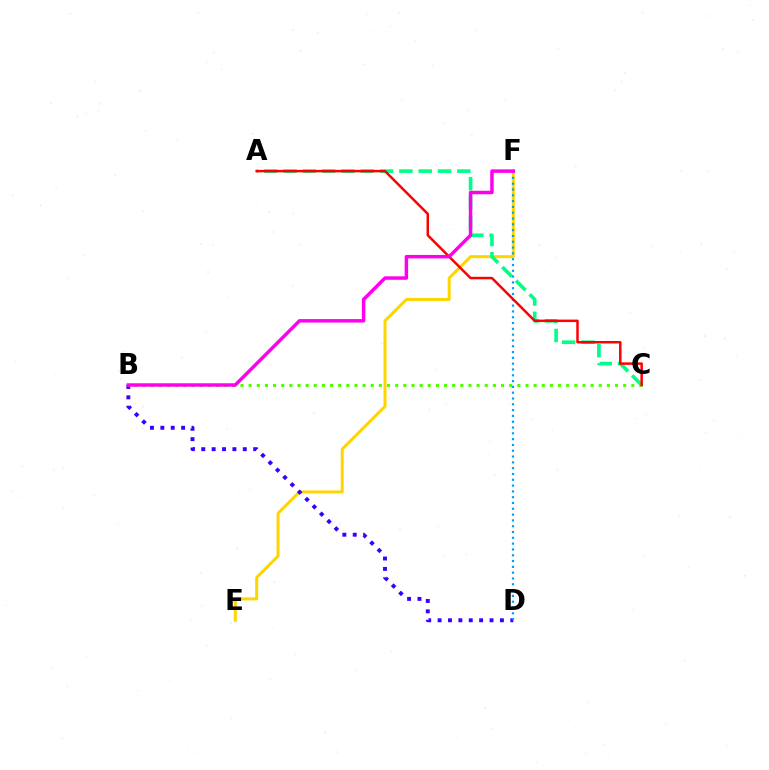{('E', 'F'): [{'color': '#ffd500', 'line_style': 'solid', 'thickness': 2.16}], ('B', 'D'): [{'color': '#3700ff', 'line_style': 'dotted', 'thickness': 2.82}], ('A', 'C'): [{'color': '#00ff86', 'line_style': 'dashed', 'thickness': 2.62}, {'color': '#ff0000', 'line_style': 'solid', 'thickness': 1.79}], ('B', 'C'): [{'color': '#4fff00', 'line_style': 'dotted', 'thickness': 2.21}], ('D', 'F'): [{'color': '#009eff', 'line_style': 'dotted', 'thickness': 1.58}], ('B', 'F'): [{'color': '#ff00ed', 'line_style': 'solid', 'thickness': 2.5}]}